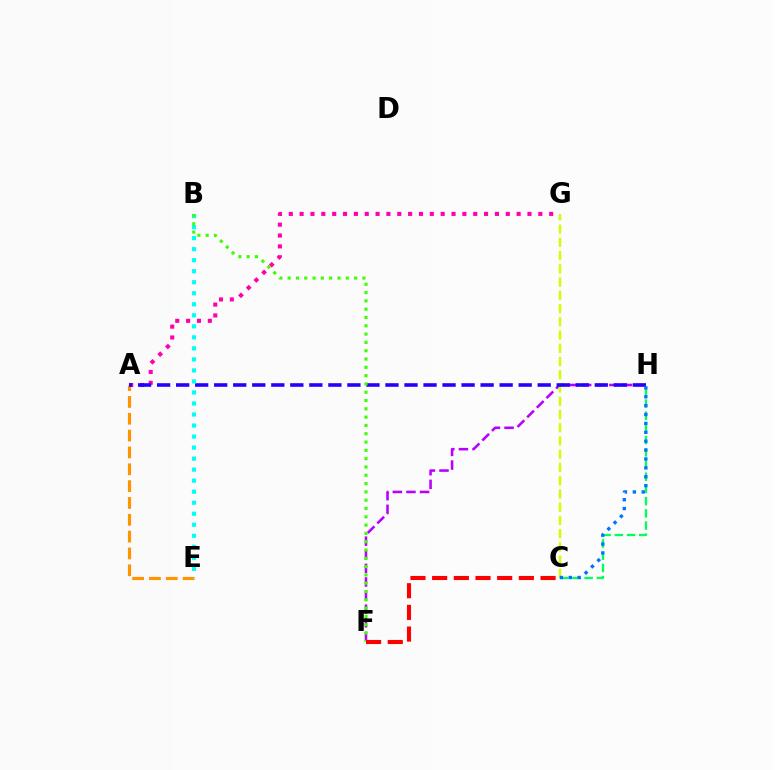{('A', 'G'): [{'color': '#ff00ac', 'line_style': 'dotted', 'thickness': 2.95}], ('C', 'H'): [{'color': '#00ff5c', 'line_style': 'dashed', 'thickness': 1.66}, {'color': '#0074ff', 'line_style': 'dotted', 'thickness': 2.42}], ('A', 'E'): [{'color': '#ff9400', 'line_style': 'dashed', 'thickness': 2.29}], ('F', 'H'): [{'color': '#b900ff', 'line_style': 'dashed', 'thickness': 1.85}], ('C', 'G'): [{'color': '#d1ff00', 'line_style': 'dashed', 'thickness': 1.8}], ('A', 'H'): [{'color': '#2500ff', 'line_style': 'dashed', 'thickness': 2.59}], ('B', 'E'): [{'color': '#00fff6', 'line_style': 'dotted', 'thickness': 3.0}], ('B', 'F'): [{'color': '#3dff00', 'line_style': 'dotted', 'thickness': 2.26}], ('C', 'F'): [{'color': '#ff0000', 'line_style': 'dashed', 'thickness': 2.95}]}